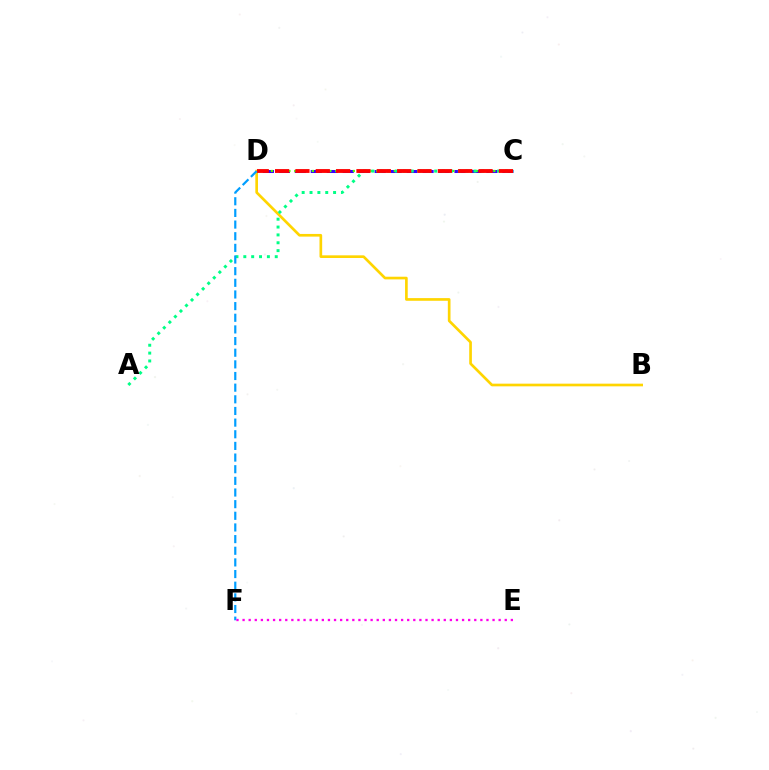{('C', 'D'): [{'color': '#3700ff', 'line_style': 'dashed', 'thickness': 2.17}, {'color': '#4fff00', 'line_style': 'dotted', 'thickness': 1.59}, {'color': '#ff0000', 'line_style': 'dashed', 'thickness': 2.76}], ('B', 'D'): [{'color': '#ffd500', 'line_style': 'solid', 'thickness': 1.92}], ('A', 'C'): [{'color': '#00ff86', 'line_style': 'dotted', 'thickness': 2.13}], ('D', 'F'): [{'color': '#009eff', 'line_style': 'dashed', 'thickness': 1.58}], ('E', 'F'): [{'color': '#ff00ed', 'line_style': 'dotted', 'thickness': 1.66}]}